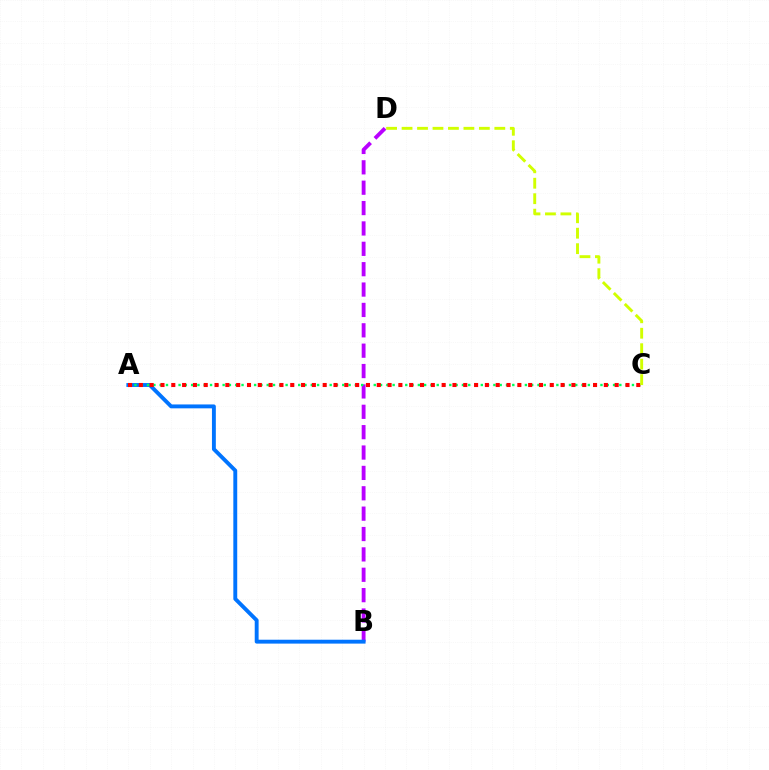{('B', 'D'): [{'color': '#b900ff', 'line_style': 'dashed', 'thickness': 2.77}], ('A', 'B'): [{'color': '#0074ff', 'line_style': 'solid', 'thickness': 2.8}], ('A', 'C'): [{'color': '#00ff5c', 'line_style': 'dotted', 'thickness': 1.71}, {'color': '#ff0000', 'line_style': 'dotted', 'thickness': 2.94}], ('C', 'D'): [{'color': '#d1ff00', 'line_style': 'dashed', 'thickness': 2.1}]}